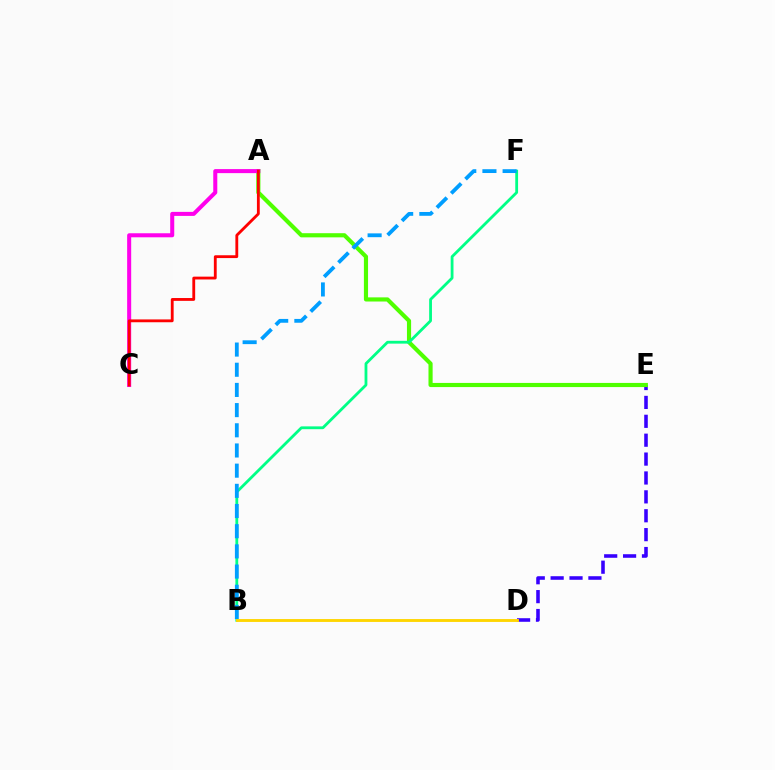{('D', 'E'): [{'color': '#3700ff', 'line_style': 'dashed', 'thickness': 2.57}], ('A', 'E'): [{'color': '#4fff00', 'line_style': 'solid', 'thickness': 2.99}], ('A', 'C'): [{'color': '#ff00ed', 'line_style': 'solid', 'thickness': 2.9}, {'color': '#ff0000', 'line_style': 'solid', 'thickness': 2.03}], ('B', 'F'): [{'color': '#00ff86', 'line_style': 'solid', 'thickness': 2.02}, {'color': '#009eff', 'line_style': 'dashed', 'thickness': 2.74}], ('B', 'D'): [{'color': '#ffd500', 'line_style': 'solid', 'thickness': 2.07}]}